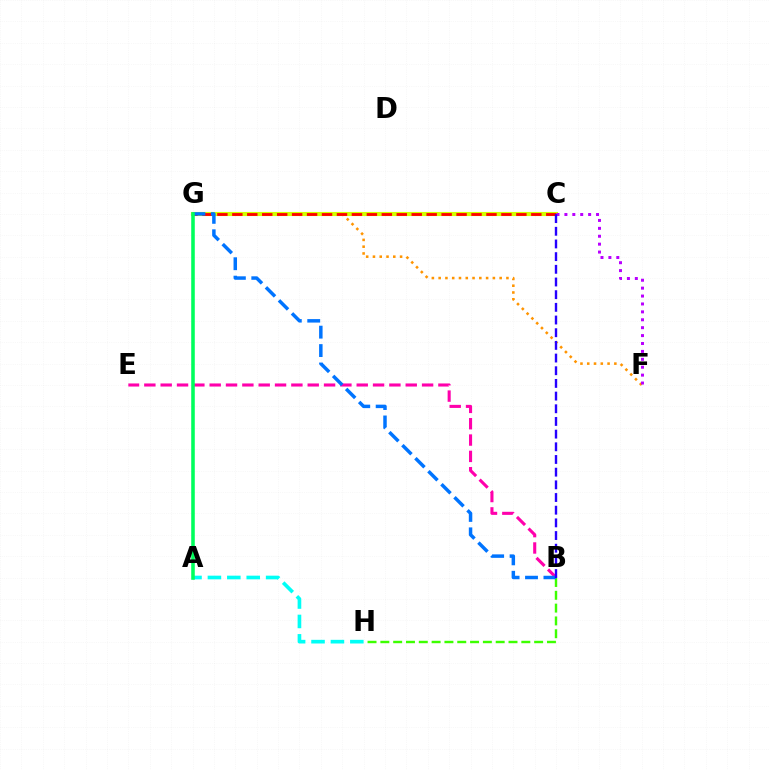{('B', 'E'): [{'color': '#ff00ac', 'line_style': 'dashed', 'thickness': 2.22}], ('F', 'G'): [{'color': '#ff9400', 'line_style': 'dotted', 'thickness': 1.84}], ('C', 'G'): [{'color': '#d1ff00', 'line_style': 'solid', 'thickness': 2.97}, {'color': '#ff0000', 'line_style': 'dashed', 'thickness': 2.03}], ('B', 'H'): [{'color': '#3dff00', 'line_style': 'dashed', 'thickness': 1.74}], ('A', 'H'): [{'color': '#00fff6', 'line_style': 'dashed', 'thickness': 2.64}], ('C', 'F'): [{'color': '#b900ff', 'line_style': 'dotted', 'thickness': 2.15}], ('B', 'G'): [{'color': '#0074ff', 'line_style': 'dashed', 'thickness': 2.5}], ('B', 'C'): [{'color': '#2500ff', 'line_style': 'dashed', 'thickness': 1.72}], ('A', 'G'): [{'color': '#00ff5c', 'line_style': 'solid', 'thickness': 2.57}]}